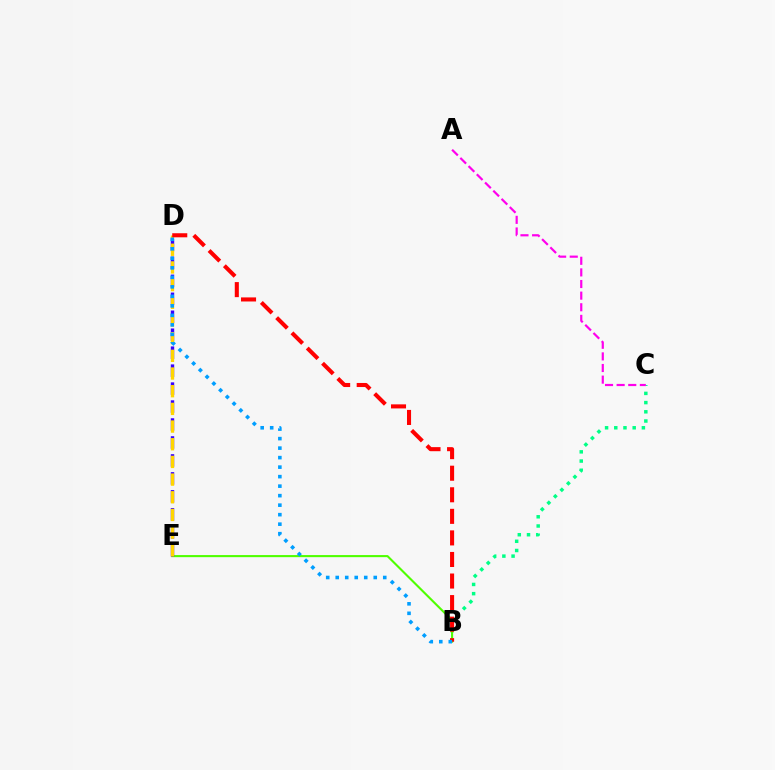{('B', 'C'): [{'color': '#00ff86', 'line_style': 'dotted', 'thickness': 2.5}], ('B', 'E'): [{'color': '#4fff00', 'line_style': 'solid', 'thickness': 1.51}], ('D', 'E'): [{'color': '#3700ff', 'line_style': 'dashed', 'thickness': 2.44}, {'color': '#ffd500', 'line_style': 'dashed', 'thickness': 2.4}], ('B', 'D'): [{'color': '#ff0000', 'line_style': 'dashed', 'thickness': 2.93}, {'color': '#009eff', 'line_style': 'dotted', 'thickness': 2.58}], ('A', 'C'): [{'color': '#ff00ed', 'line_style': 'dashed', 'thickness': 1.58}]}